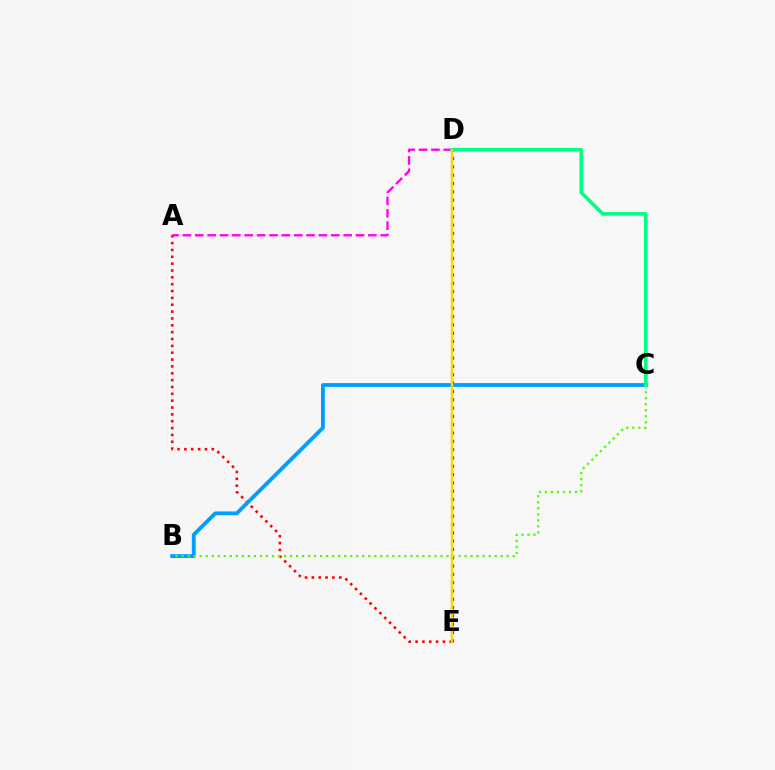{('D', 'E'): [{'color': '#3700ff', 'line_style': 'dotted', 'thickness': 2.26}, {'color': '#ffd500', 'line_style': 'solid', 'thickness': 1.78}], ('A', 'E'): [{'color': '#ff0000', 'line_style': 'dotted', 'thickness': 1.86}], ('B', 'C'): [{'color': '#009eff', 'line_style': 'solid', 'thickness': 2.76}, {'color': '#4fff00', 'line_style': 'dotted', 'thickness': 1.64}], ('A', 'D'): [{'color': '#ff00ed', 'line_style': 'dashed', 'thickness': 1.68}], ('C', 'D'): [{'color': '#00ff86', 'line_style': 'solid', 'thickness': 2.64}]}